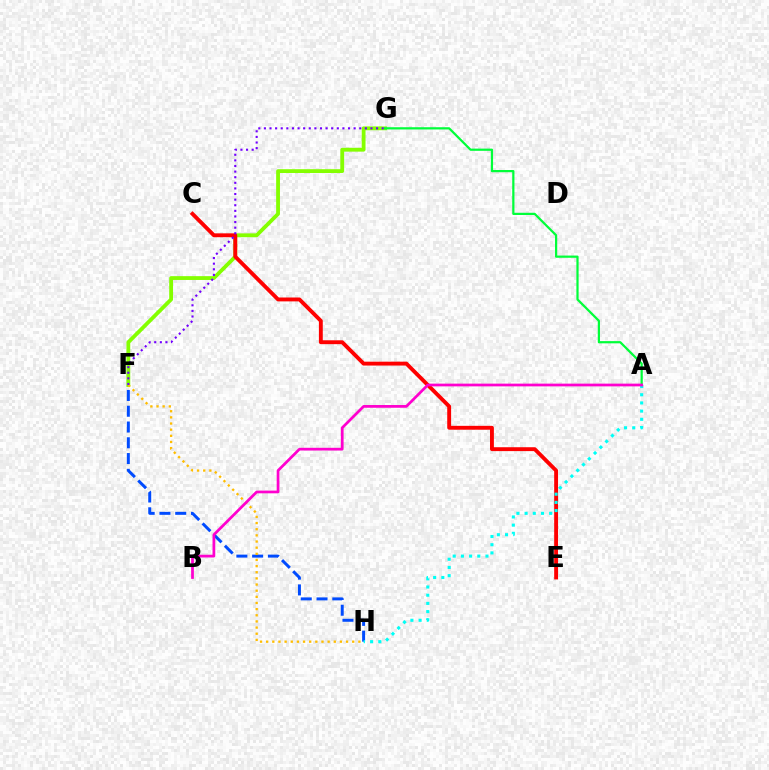{('F', 'G'): [{'color': '#84ff00', 'line_style': 'solid', 'thickness': 2.75}, {'color': '#7200ff', 'line_style': 'dotted', 'thickness': 1.52}], ('A', 'G'): [{'color': '#00ff39', 'line_style': 'solid', 'thickness': 1.6}], ('F', 'H'): [{'color': '#004bff', 'line_style': 'dashed', 'thickness': 2.14}, {'color': '#ffbd00', 'line_style': 'dotted', 'thickness': 1.67}], ('C', 'E'): [{'color': '#ff0000', 'line_style': 'solid', 'thickness': 2.79}], ('A', 'H'): [{'color': '#00fff6', 'line_style': 'dotted', 'thickness': 2.23}], ('A', 'B'): [{'color': '#ff00cf', 'line_style': 'solid', 'thickness': 1.97}]}